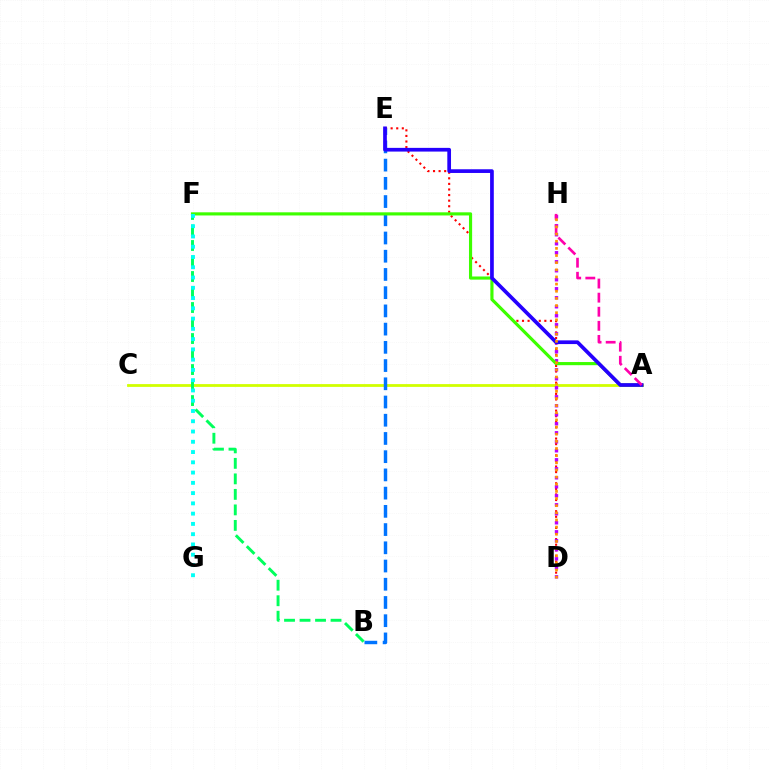{('A', 'C'): [{'color': '#d1ff00', 'line_style': 'solid', 'thickness': 2.01}], ('D', 'E'): [{'color': '#ff0000', 'line_style': 'dotted', 'thickness': 1.52}], ('B', 'F'): [{'color': '#00ff5c', 'line_style': 'dashed', 'thickness': 2.11}], ('D', 'H'): [{'color': '#b900ff', 'line_style': 'dotted', 'thickness': 2.45}, {'color': '#ff9400', 'line_style': 'dotted', 'thickness': 1.94}], ('B', 'E'): [{'color': '#0074ff', 'line_style': 'dashed', 'thickness': 2.48}], ('A', 'F'): [{'color': '#3dff00', 'line_style': 'solid', 'thickness': 2.26}], ('A', 'E'): [{'color': '#2500ff', 'line_style': 'solid', 'thickness': 2.67}], ('F', 'G'): [{'color': '#00fff6', 'line_style': 'dotted', 'thickness': 2.79}], ('A', 'H'): [{'color': '#ff00ac', 'line_style': 'dashed', 'thickness': 1.91}]}